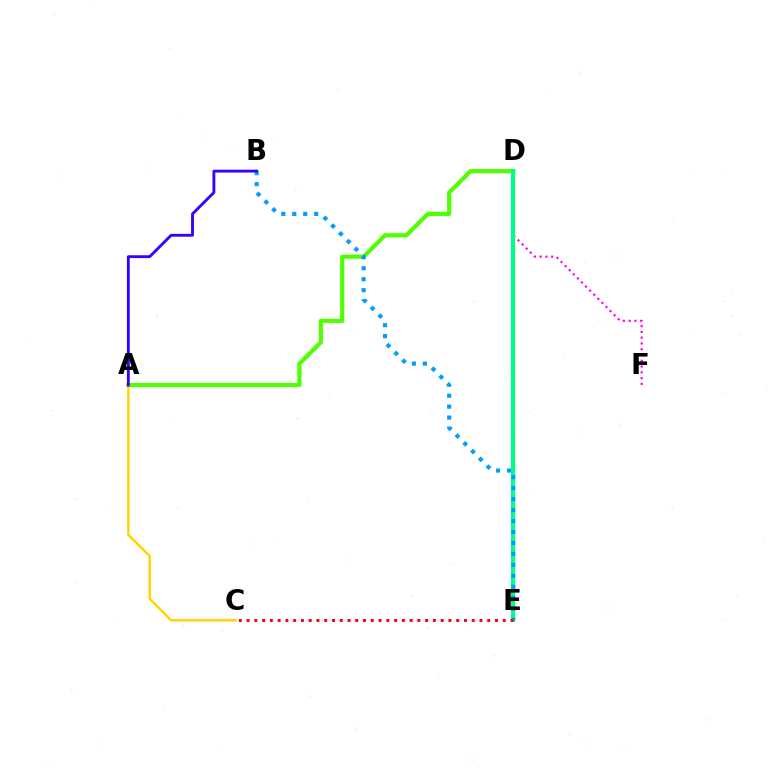{('A', 'D'): [{'color': '#4fff00', 'line_style': 'solid', 'thickness': 3.0}], ('A', 'C'): [{'color': '#ffd500', 'line_style': 'solid', 'thickness': 1.74}], ('D', 'F'): [{'color': '#ff00ed', 'line_style': 'dotted', 'thickness': 1.57}], ('D', 'E'): [{'color': '#00ff86', 'line_style': 'solid', 'thickness': 2.96}], ('B', 'E'): [{'color': '#009eff', 'line_style': 'dotted', 'thickness': 2.98}], ('A', 'B'): [{'color': '#3700ff', 'line_style': 'solid', 'thickness': 2.06}], ('C', 'E'): [{'color': '#ff0000', 'line_style': 'dotted', 'thickness': 2.11}]}